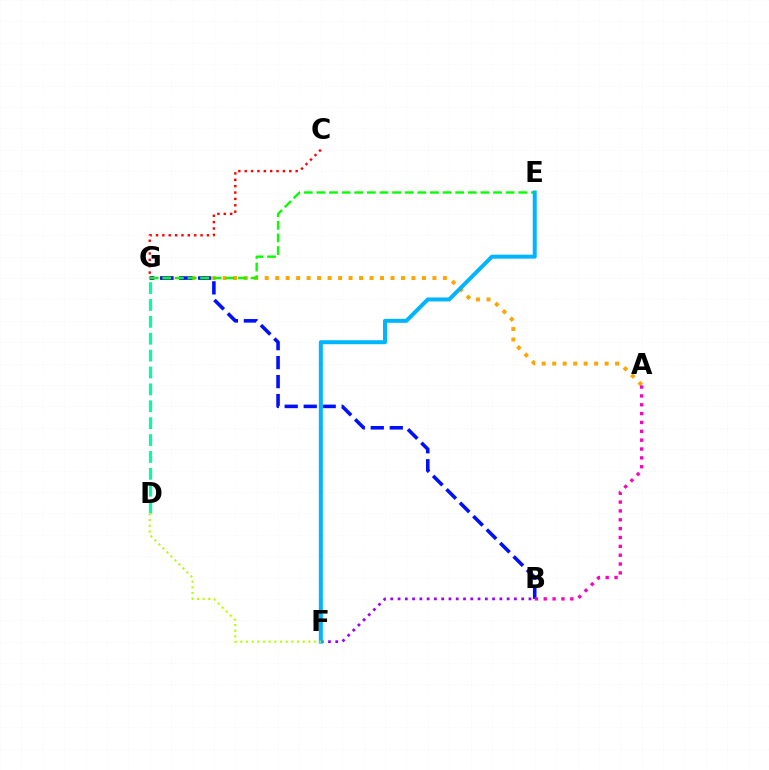{('B', 'F'): [{'color': '#9b00ff', 'line_style': 'dotted', 'thickness': 1.98}], ('A', 'G'): [{'color': '#ffa500', 'line_style': 'dotted', 'thickness': 2.85}], ('B', 'G'): [{'color': '#0010ff', 'line_style': 'dashed', 'thickness': 2.58}], ('E', 'G'): [{'color': '#08ff00', 'line_style': 'dashed', 'thickness': 1.71}], ('D', 'G'): [{'color': '#00ff9d', 'line_style': 'dashed', 'thickness': 2.29}], ('C', 'G'): [{'color': '#ff0000', 'line_style': 'dotted', 'thickness': 1.73}], ('A', 'B'): [{'color': '#ff00bd', 'line_style': 'dotted', 'thickness': 2.4}], ('E', 'F'): [{'color': '#00b5ff', 'line_style': 'solid', 'thickness': 2.87}], ('D', 'F'): [{'color': '#b3ff00', 'line_style': 'dotted', 'thickness': 1.54}]}